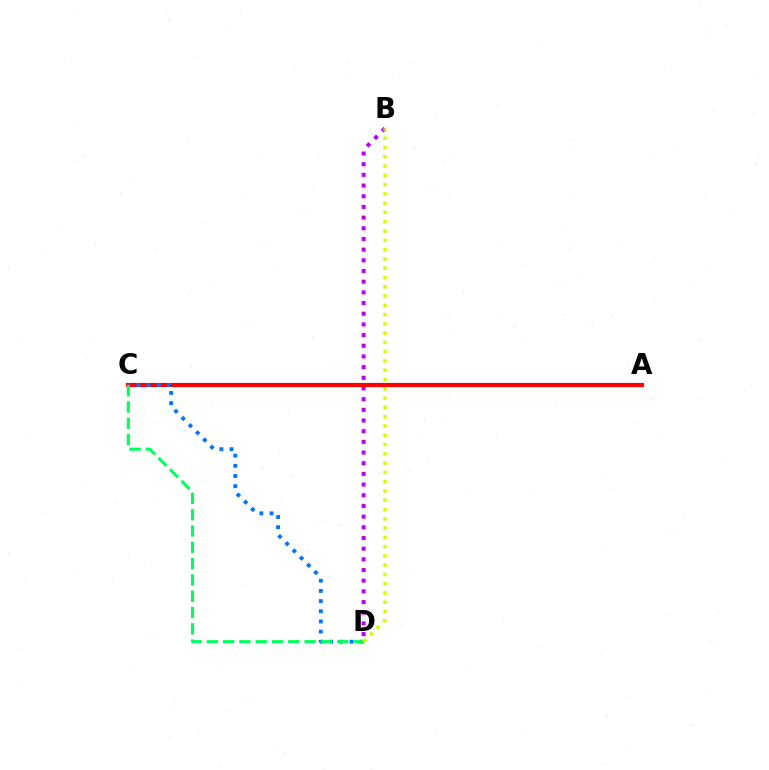{('B', 'D'): [{'color': '#b900ff', 'line_style': 'dotted', 'thickness': 2.9}, {'color': '#d1ff00', 'line_style': 'dotted', 'thickness': 2.52}], ('A', 'C'): [{'color': '#ff0000', 'line_style': 'solid', 'thickness': 2.99}], ('C', 'D'): [{'color': '#0074ff', 'line_style': 'dotted', 'thickness': 2.77}, {'color': '#00ff5c', 'line_style': 'dashed', 'thickness': 2.22}]}